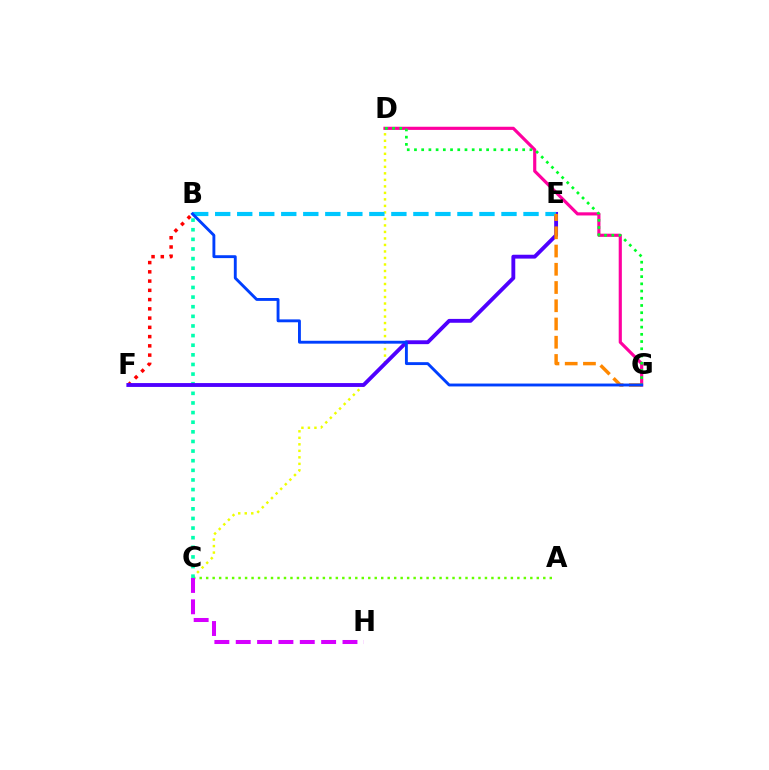{('C', 'D'): [{'color': '#eeff00', 'line_style': 'dotted', 'thickness': 1.77}], ('D', 'G'): [{'color': '#ff00a0', 'line_style': 'solid', 'thickness': 2.27}, {'color': '#00ff27', 'line_style': 'dotted', 'thickness': 1.96}], ('B', 'F'): [{'color': '#ff0000', 'line_style': 'dotted', 'thickness': 2.51}], ('A', 'C'): [{'color': '#66ff00', 'line_style': 'dotted', 'thickness': 1.76}], ('B', 'C'): [{'color': '#00ffaf', 'line_style': 'dotted', 'thickness': 2.61}], ('E', 'F'): [{'color': '#4f00ff', 'line_style': 'solid', 'thickness': 2.78}], ('B', 'E'): [{'color': '#00c7ff', 'line_style': 'dashed', 'thickness': 2.99}], ('E', 'G'): [{'color': '#ff8800', 'line_style': 'dashed', 'thickness': 2.48}], ('B', 'G'): [{'color': '#003fff', 'line_style': 'solid', 'thickness': 2.07}], ('C', 'H'): [{'color': '#d600ff', 'line_style': 'dashed', 'thickness': 2.9}]}